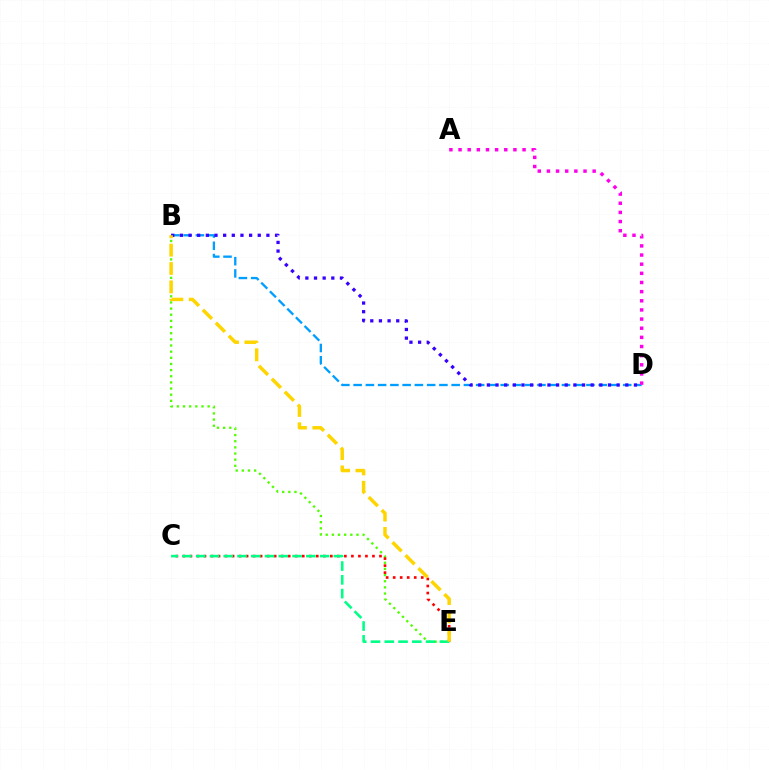{('B', 'E'): [{'color': '#4fff00', 'line_style': 'dotted', 'thickness': 1.67}, {'color': '#ffd500', 'line_style': 'dashed', 'thickness': 2.49}], ('C', 'E'): [{'color': '#ff0000', 'line_style': 'dotted', 'thickness': 1.91}, {'color': '#00ff86', 'line_style': 'dashed', 'thickness': 1.87}], ('B', 'D'): [{'color': '#009eff', 'line_style': 'dashed', 'thickness': 1.66}, {'color': '#3700ff', 'line_style': 'dotted', 'thickness': 2.35}], ('A', 'D'): [{'color': '#ff00ed', 'line_style': 'dotted', 'thickness': 2.49}]}